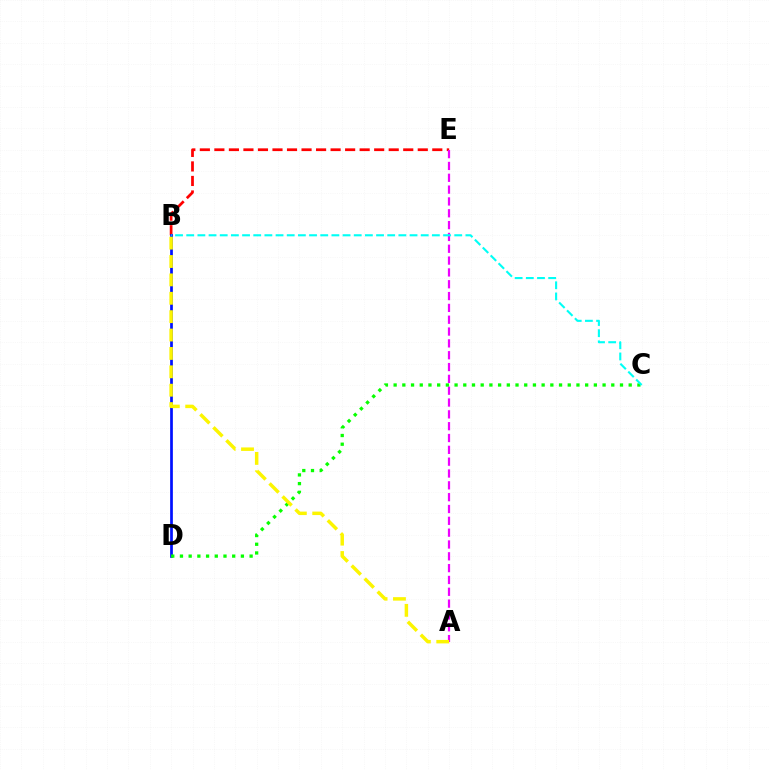{('B', 'E'): [{'color': '#ff0000', 'line_style': 'dashed', 'thickness': 1.97}], ('B', 'D'): [{'color': '#0010ff', 'line_style': 'solid', 'thickness': 1.96}], ('A', 'E'): [{'color': '#ee00ff', 'line_style': 'dashed', 'thickness': 1.61}], ('C', 'D'): [{'color': '#08ff00', 'line_style': 'dotted', 'thickness': 2.37}], ('A', 'B'): [{'color': '#fcf500', 'line_style': 'dashed', 'thickness': 2.5}], ('B', 'C'): [{'color': '#00fff6', 'line_style': 'dashed', 'thickness': 1.52}]}